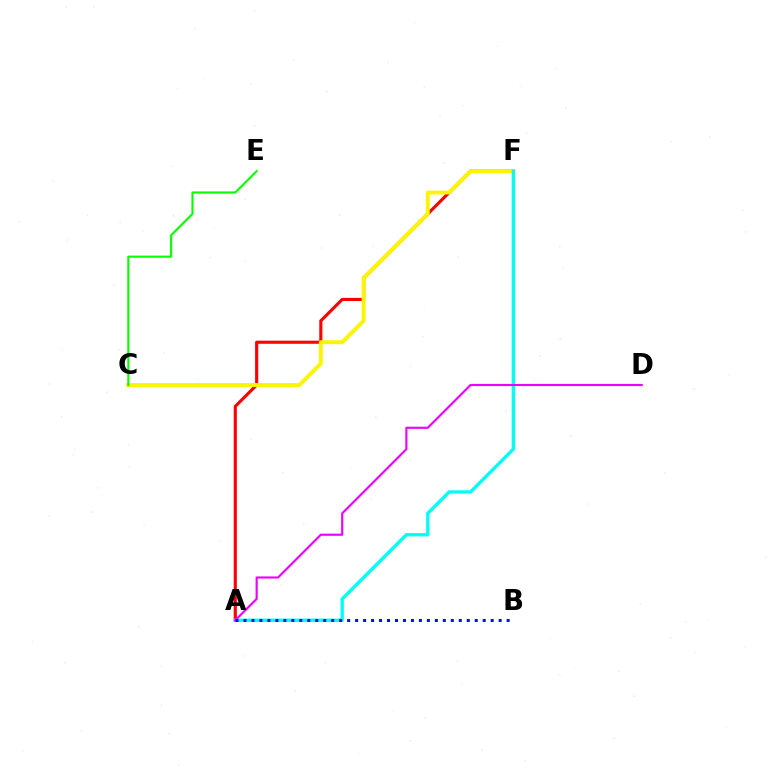{('A', 'F'): [{'color': '#ff0000', 'line_style': 'solid', 'thickness': 2.24}, {'color': '#00fff6', 'line_style': 'solid', 'thickness': 2.38}], ('C', 'F'): [{'color': '#fcf500', 'line_style': 'solid', 'thickness': 2.81}], ('A', 'D'): [{'color': '#ee00ff', 'line_style': 'solid', 'thickness': 1.55}], ('A', 'B'): [{'color': '#0010ff', 'line_style': 'dotted', 'thickness': 2.17}], ('C', 'E'): [{'color': '#08ff00', 'line_style': 'solid', 'thickness': 1.54}]}